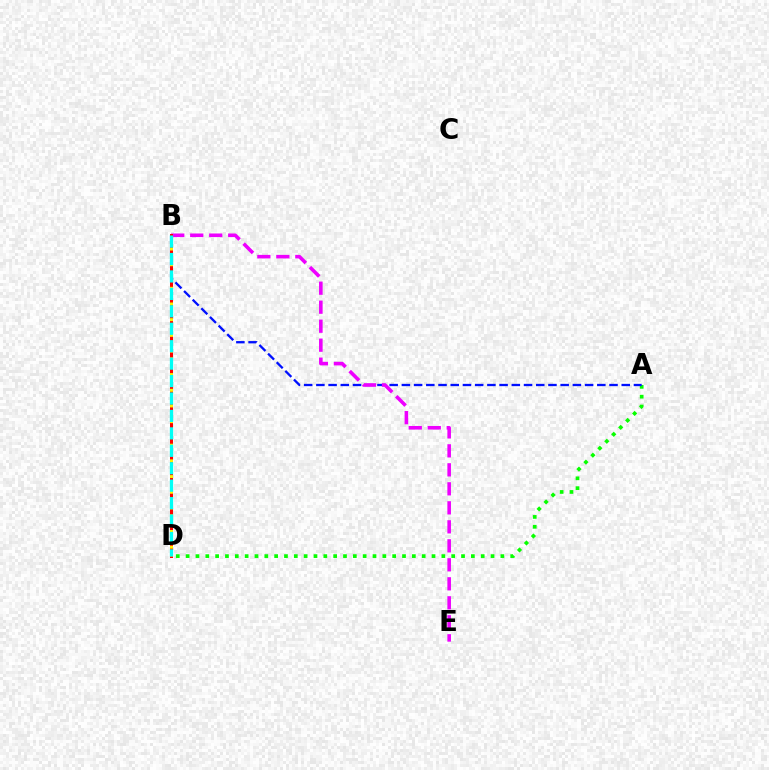{('A', 'D'): [{'color': '#08ff00', 'line_style': 'dotted', 'thickness': 2.67}], ('A', 'B'): [{'color': '#0010ff', 'line_style': 'dashed', 'thickness': 1.66}], ('B', 'E'): [{'color': '#ee00ff', 'line_style': 'dashed', 'thickness': 2.58}], ('B', 'D'): [{'color': '#ff0000', 'line_style': 'solid', 'thickness': 2.16}, {'color': '#fcf500', 'line_style': 'dotted', 'thickness': 2.13}, {'color': '#00fff6', 'line_style': 'dashed', 'thickness': 2.37}]}